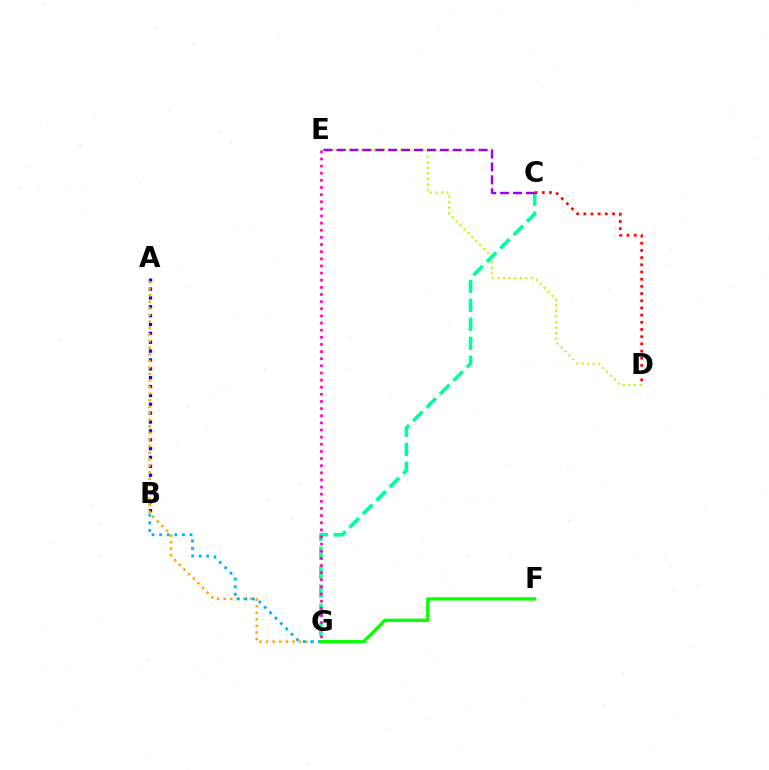{('A', 'B'): [{'color': '#0010ff', 'line_style': 'dotted', 'thickness': 2.41}], ('A', 'G'): [{'color': '#ffa500', 'line_style': 'dotted', 'thickness': 1.78}], ('D', 'E'): [{'color': '#b3ff00', 'line_style': 'dotted', 'thickness': 1.51}], ('C', 'G'): [{'color': '#00ff9d', 'line_style': 'dashed', 'thickness': 2.58}], ('B', 'G'): [{'color': '#00b5ff', 'line_style': 'dotted', 'thickness': 2.07}], ('F', 'G'): [{'color': '#08ff00', 'line_style': 'solid', 'thickness': 2.35}], ('C', 'E'): [{'color': '#9b00ff', 'line_style': 'dashed', 'thickness': 1.75}], ('E', 'G'): [{'color': '#ff00bd', 'line_style': 'dotted', 'thickness': 1.94}], ('C', 'D'): [{'color': '#ff0000', 'line_style': 'dotted', 'thickness': 1.95}]}